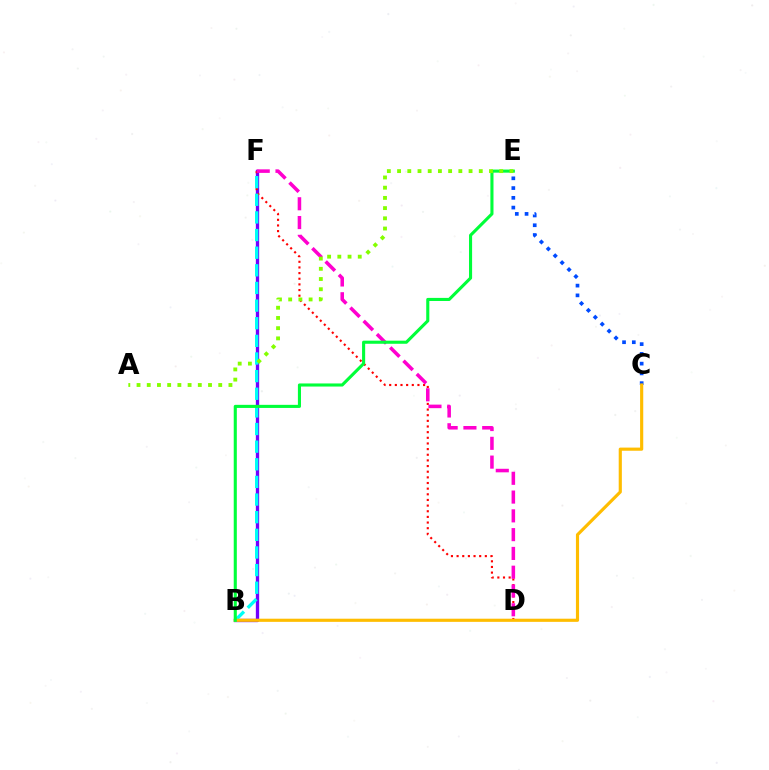{('B', 'F'): [{'color': '#7200ff', 'line_style': 'solid', 'thickness': 2.39}, {'color': '#00fff6', 'line_style': 'dashed', 'thickness': 2.4}], ('C', 'E'): [{'color': '#004bff', 'line_style': 'dotted', 'thickness': 2.65}], ('D', 'F'): [{'color': '#ff0000', 'line_style': 'dotted', 'thickness': 1.53}, {'color': '#ff00cf', 'line_style': 'dashed', 'thickness': 2.55}], ('B', 'C'): [{'color': '#ffbd00', 'line_style': 'solid', 'thickness': 2.27}], ('B', 'E'): [{'color': '#00ff39', 'line_style': 'solid', 'thickness': 2.23}], ('A', 'E'): [{'color': '#84ff00', 'line_style': 'dotted', 'thickness': 2.77}]}